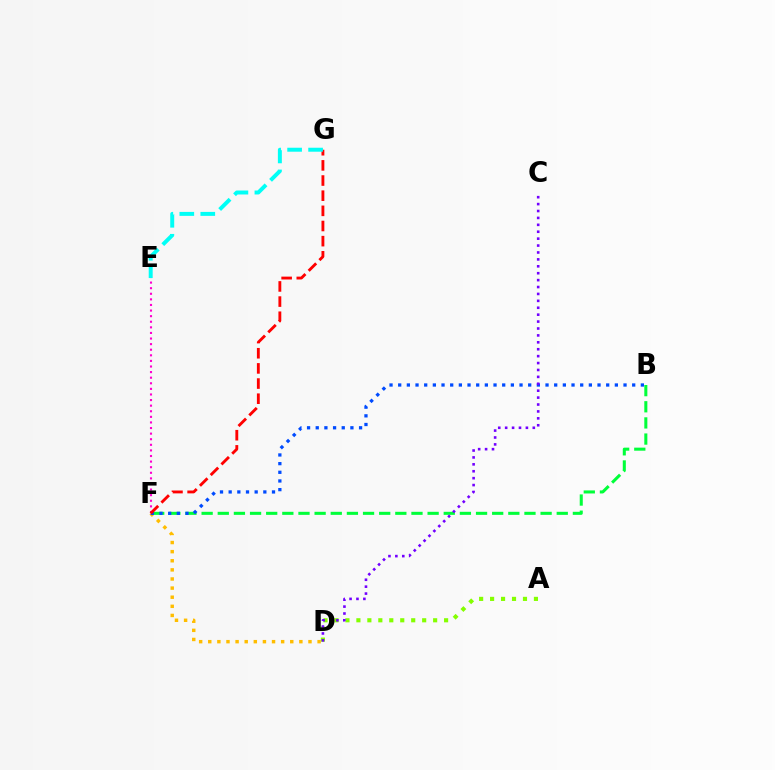{('E', 'F'): [{'color': '#ff00cf', 'line_style': 'dotted', 'thickness': 1.52}], ('D', 'F'): [{'color': '#ffbd00', 'line_style': 'dotted', 'thickness': 2.48}], ('A', 'D'): [{'color': '#84ff00', 'line_style': 'dotted', 'thickness': 2.98}], ('B', 'F'): [{'color': '#00ff39', 'line_style': 'dashed', 'thickness': 2.19}, {'color': '#004bff', 'line_style': 'dotted', 'thickness': 2.35}], ('C', 'D'): [{'color': '#7200ff', 'line_style': 'dotted', 'thickness': 1.88}], ('F', 'G'): [{'color': '#ff0000', 'line_style': 'dashed', 'thickness': 2.06}], ('E', 'G'): [{'color': '#00fff6', 'line_style': 'dashed', 'thickness': 2.85}]}